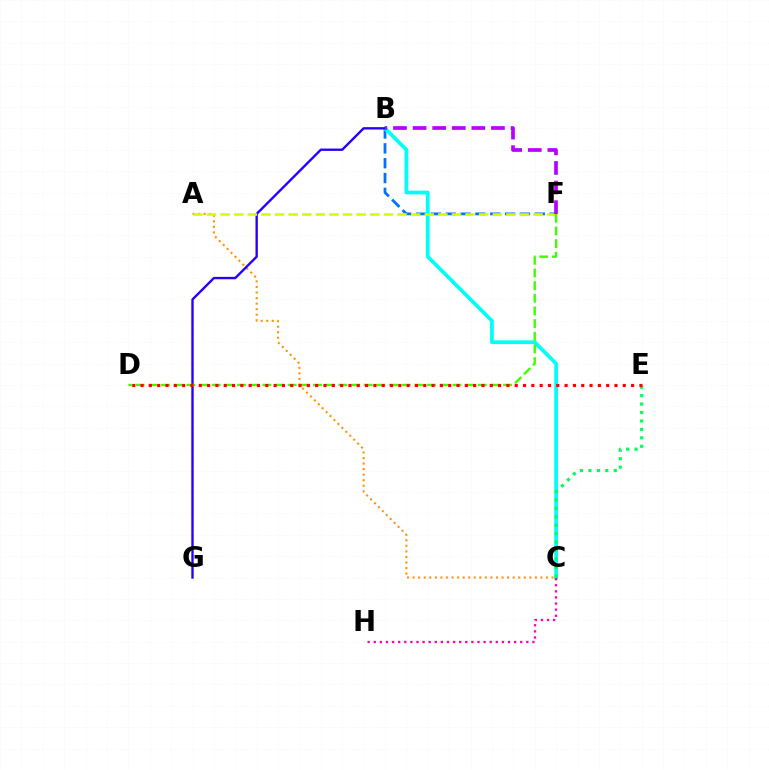{('B', 'F'): [{'color': '#0074ff', 'line_style': 'dashed', 'thickness': 2.02}, {'color': '#b900ff', 'line_style': 'dashed', 'thickness': 2.66}], ('A', 'C'): [{'color': '#ff9400', 'line_style': 'dotted', 'thickness': 1.51}], ('B', 'C'): [{'color': '#00fff6', 'line_style': 'solid', 'thickness': 2.69}], ('B', 'G'): [{'color': '#2500ff', 'line_style': 'solid', 'thickness': 1.7}], ('A', 'F'): [{'color': '#d1ff00', 'line_style': 'dashed', 'thickness': 1.85}], ('D', 'F'): [{'color': '#3dff00', 'line_style': 'dashed', 'thickness': 1.72}], ('C', 'E'): [{'color': '#00ff5c', 'line_style': 'dotted', 'thickness': 2.29}], ('C', 'H'): [{'color': '#ff00ac', 'line_style': 'dotted', 'thickness': 1.66}], ('D', 'E'): [{'color': '#ff0000', 'line_style': 'dotted', 'thickness': 2.26}]}